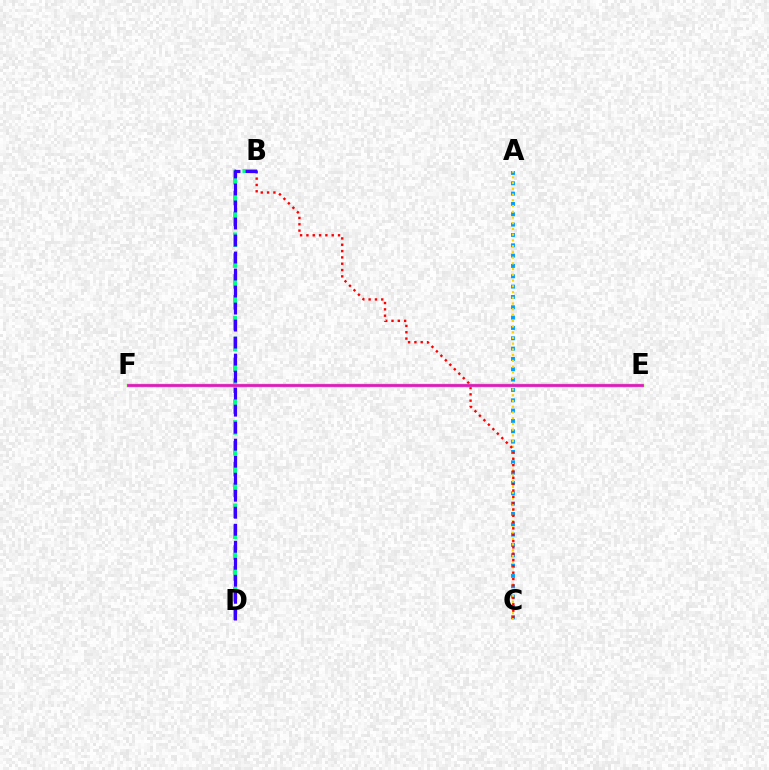{('B', 'D'): [{'color': '#00ff86', 'line_style': 'dashed', 'thickness': 2.83}, {'color': '#3700ff', 'line_style': 'dashed', 'thickness': 2.31}], ('A', 'C'): [{'color': '#009eff', 'line_style': 'dotted', 'thickness': 2.81}, {'color': '#ffd500', 'line_style': 'dotted', 'thickness': 1.56}], ('B', 'C'): [{'color': '#ff0000', 'line_style': 'dotted', 'thickness': 1.72}], ('E', 'F'): [{'color': '#4fff00', 'line_style': 'solid', 'thickness': 2.51}, {'color': '#ff00ed', 'line_style': 'solid', 'thickness': 1.88}]}